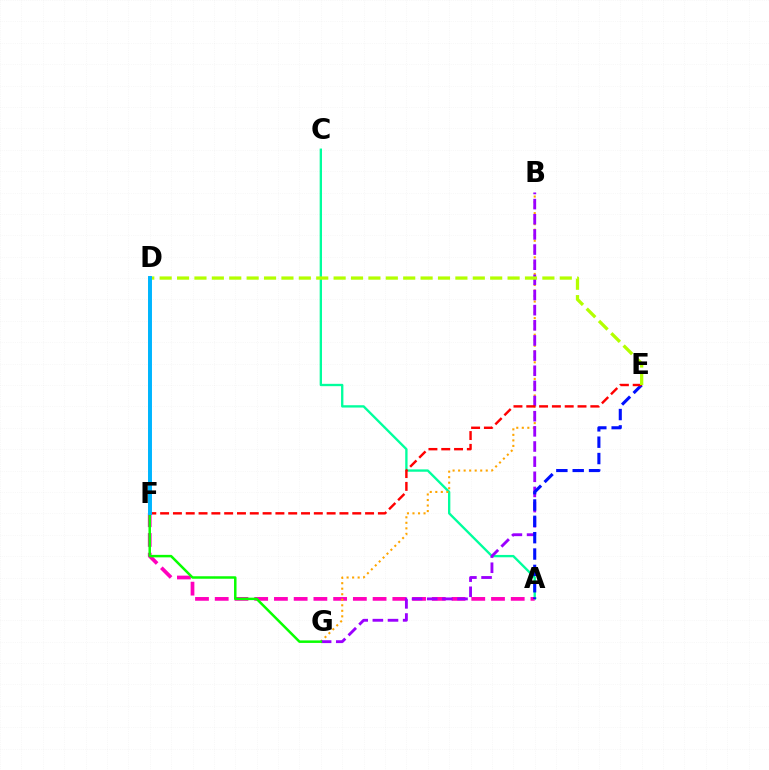{('A', 'C'): [{'color': '#00ff9d', 'line_style': 'solid', 'thickness': 1.68}], ('A', 'F'): [{'color': '#ff00bd', 'line_style': 'dashed', 'thickness': 2.68}], ('B', 'G'): [{'color': '#ffa500', 'line_style': 'dotted', 'thickness': 1.5}, {'color': '#9b00ff', 'line_style': 'dashed', 'thickness': 2.06}], ('A', 'E'): [{'color': '#0010ff', 'line_style': 'dashed', 'thickness': 2.22}], ('E', 'F'): [{'color': '#ff0000', 'line_style': 'dashed', 'thickness': 1.74}], ('D', 'E'): [{'color': '#b3ff00', 'line_style': 'dashed', 'thickness': 2.36}], ('D', 'G'): [{'color': '#08ff00', 'line_style': 'solid', 'thickness': 1.79}], ('D', 'F'): [{'color': '#00b5ff', 'line_style': 'solid', 'thickness': 2.84}]}